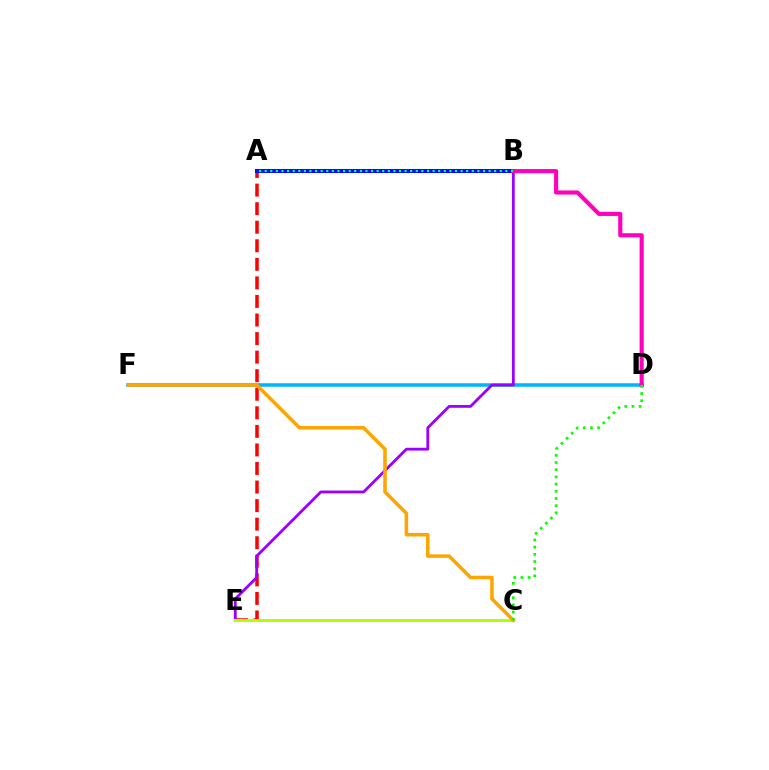{('A', 'E'): [{'color': '#ff0000', 'line_style': 'dashed', 'thickness': 2.52}], ('D', 'F'): [{'color': '#00b5ff', 'line_style': 'solid', 'thickness': 2.54}], ('B', 'E'): [{'color': '#9b00ff', 'line_style': 'solid', 'thickness': 2.03}], ('A', 'B'): [{'color': '#0010ff', 'line_style': 'solid', 'thickness': 2.9}, {'color': '#00ff9d', 'line_style': 'dotted', 'thickness': 1.52}], ('C', 'E'): [{'color': '#b3ff00', 'line_style': 'solid', 'thickness': 2.16}], ('B', 'D'): [{'color': '#ff00bd', 'line_style': 'solid', 'thickness': 2.97}], ('C', 'F'): [{'color': '#ffa500', 'line_style': 'solid', 'thickness': 2.55}], ('C', 'D'): [{'color': '#08ff00', 'line_style': 'dotted', 'thickness': 1.95}]}